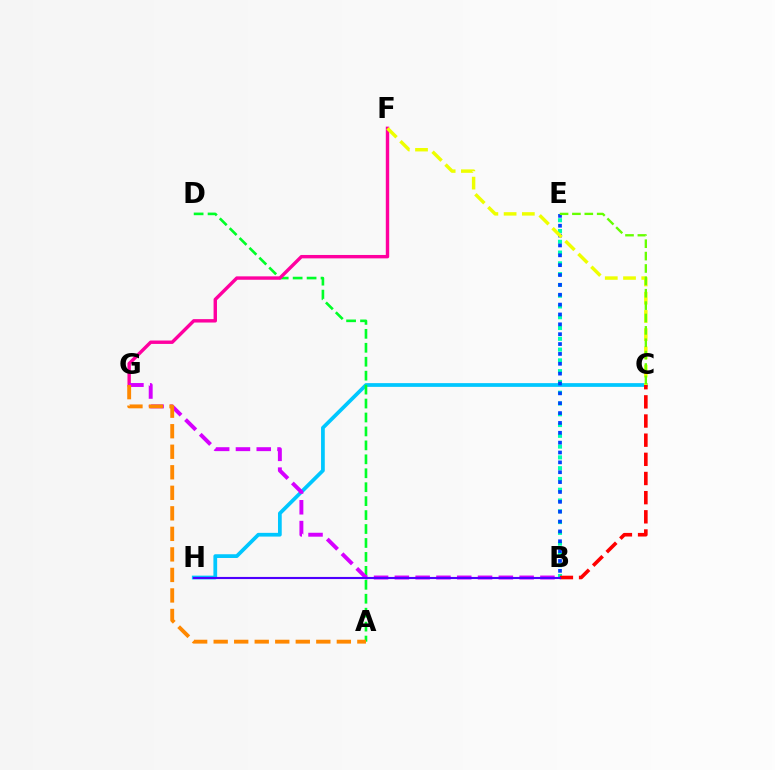{('C', 'H'): [{'color': '#00c7ff', 'line_style': 'solid', 'thickness': 2.69}], ('B', 'E'): [{'color': '#00ffaf', 'line_style': 'dotted', 'thickness': 2.93}, {'color': '#003fff', 'line_style': 'dotted', 'thickness': 2.68}], ('B', 'C'): [{'color': '#ff0000', 'line_style': 'dashed', 'thickness': 2.6}], ('A', 'D'): [{'color': '#00ff27', 'line_style': 'dashed', 'thickness': 1.89}], ('F', 'G'): [{'color': '#ff00a0', 'line_style': 'solid', 'thickness': 2.45}], ('C', 'F'): [{'color': '#eeff00', 'line_style': 'dashed', 'thickness': 2.48}], ('B', 'G'): [{'color': '#d600ff', 'line_style': 'dashed', 'thickness': 2.82}], ('B', 'H'): [{'color': '#4f00ff', 'line_style': 'solid', 'thickness': 1.54}], ('A', 'G'): [{'color': '#ff8800', 'line_style': 'dashed', 'thickness': 2.79}], ('C', 'E'): [{'color': '#66ff00', 'line_style': 'dashed', 'thickness': 1.68}]}